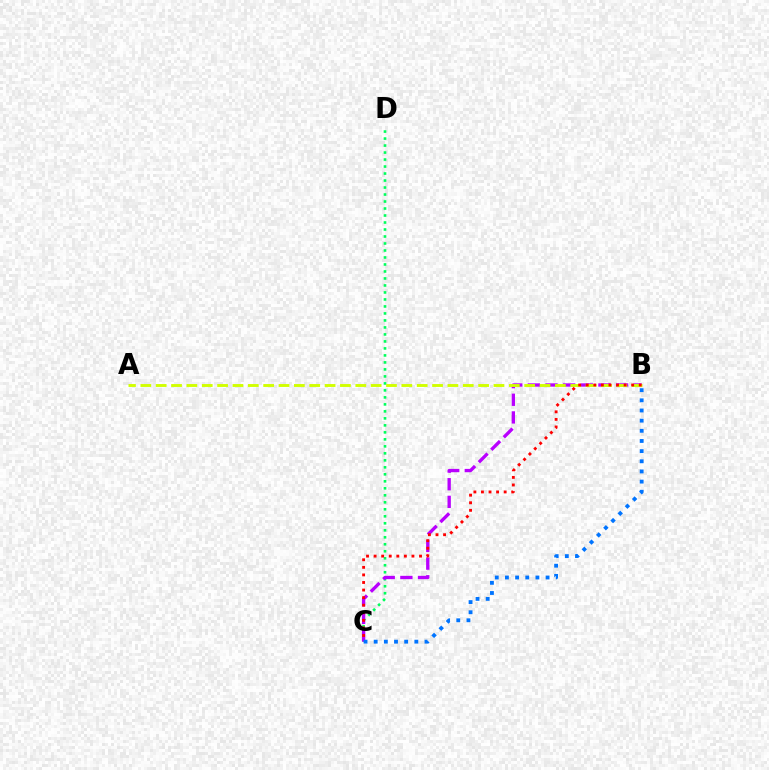{('C', 'D'): [{'color': '#00ff5c', 'line_style': 'dotted', 'thickness': 1.9}], ('B', 'C'): [{'color': '#b900ff', 'line_style': 'dashed', 'thickness': 2.4}, {'color': '#ff0000', 'line_style': 'dotted', 'thickness': 2.06}, {'color': '#0074ff', 'line_style': 'dotted', 'thickness': 2.76}], ('A', 'B'): [{'color': '#d1ff00', 'line_style': 'dashed', 'thickness': 2.09}]}